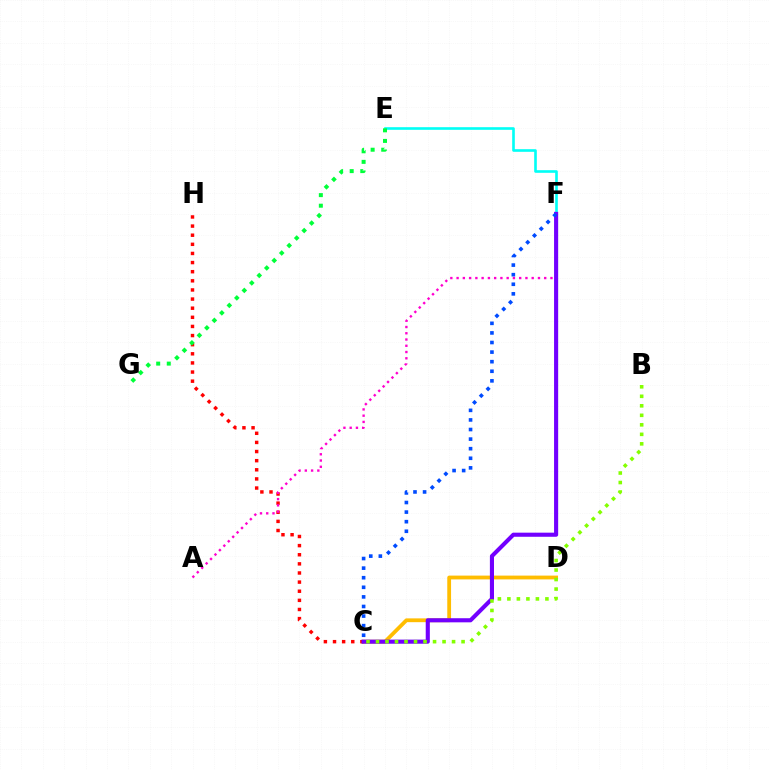{('C', 'D'): [{'color': '#ffbd00', 'line_style': 'solid', 'thickness': 2.73}], ('E', 'F'): [{'color': '#00fff6', 'line_style': 'solid', 'thickness': 1.89}], ('C', 'H'): [{'color': '#ff0000', 'line_style': 'dotted', 'thickness': 2.48}], ('A', 'F'): [{'color': '#ff00cf', 'line_style': 'dotted', 'thickness': 1.7}], ('C', 'F'): [{'color': '#7200ff', 'line_style': 'solid', 'thickness': 2.96}, {'color': '#004bff', 'line_style': 'dotted', 'thickness': 2.6}], ('E', 'G'): [{'color': '#00ff39', 'line_style': 'dotted', 'thickness': 2.88}], ('B', 'C'): [{'color': '#84ff00', 'line_style': 'dotted', 'thickness': 2.58}]}